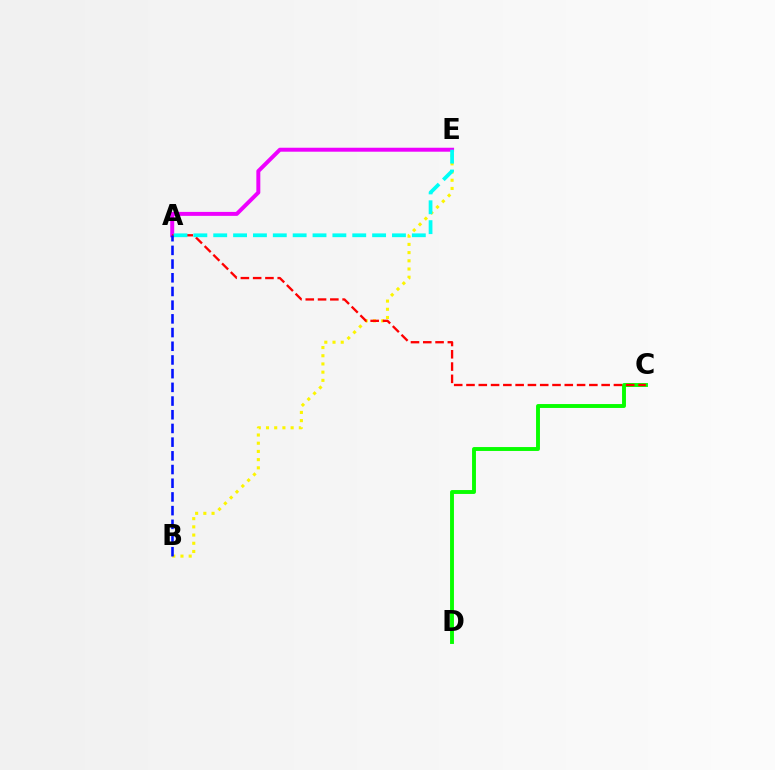{('B', 'E'): [{'color': '#fcf500', 'line_style': 'dotted', 'thickness': 2.23}], ('C', 'D'): [{'color': '#08ff00', 'line_style': 'solid', 'thickness': 2.81}], ('A', 'E'): [{'color': '#ee00ff', 'line_style': 'solid', 'thickness': 2.86}, {'color': '#00fff6', 'line_style': 'dashed', 'thickness': 2.7}], ('A', 'C'): [{'color': '#ff0000', 'line_style': 'dashed', 'thickness': 1.67}], ('A', 'B'): [{'color': '#0010ff', 'line_style': 'dashed', 'thickness': 1.86}]}